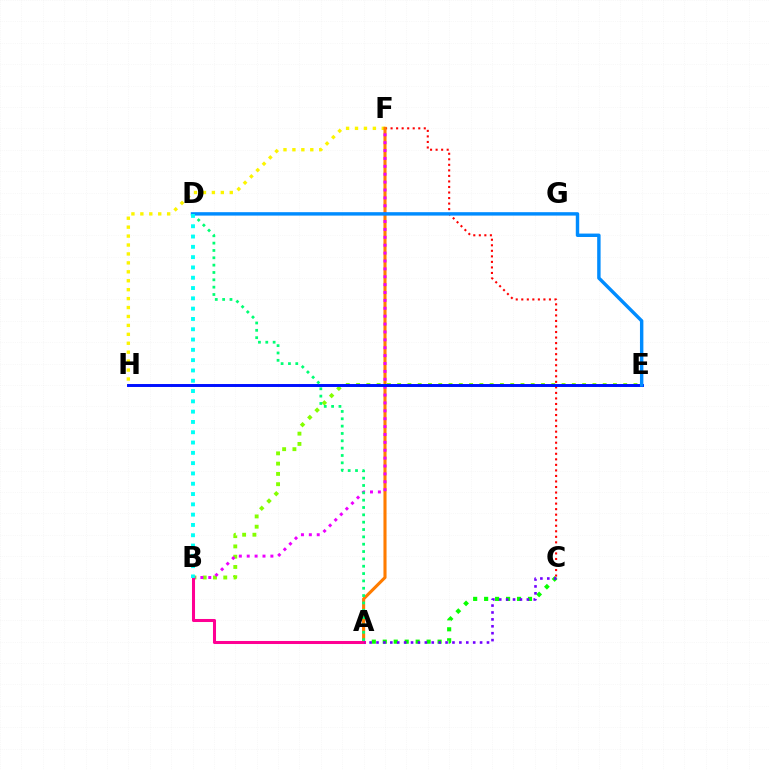{('F', 'H'): [{'color': '#fcf500', 'line_style': 'dotted', 'thickness': 2.43}], ('A', 'C'): [{'color': '#08ff00', 'line_style': 'dotted', 'thickness': 2.98}, {'color': '#7200ff', 'line_style': 'dotted', 'thickness': 1.88}], ('C', 'F'): [{'color': '#ff0000', 'line_style': 'dotted', 'thickness': 1.5}], ('A', 'F'): [{'color': '#ff7c00', 'line_style': 'solid', 'thickness': 2.23}], ('B', 'E'): [{'color': '#84ff00', 'line_style': 'dotted', 'thickness': 2.79}], ('B', 'F'): [{'color': '#ee00ff', 'line_style': 'dotted', 'thickness': 2.14}], ('A', 'B'): [{'color': '#ff0094', 'line_style': 'solid', 'thickness': 2.19}], ('E', 'H'): [{'color': '#0010ff', 'line_style': 'solid', 'thickness': 2.12}], ('A', 'D'): [{'color': '#00ff74', 'line_style': 'dotted', 'thickness': 1.99}], ('D', 'E'): [{'color': '#008cff', 'line_style': 'solid', 'thickness': 2.46}], ('B', 'D'): [{'color': '#00fff6', 'line_style': 'dotted', 'thickness': 2.8}]}